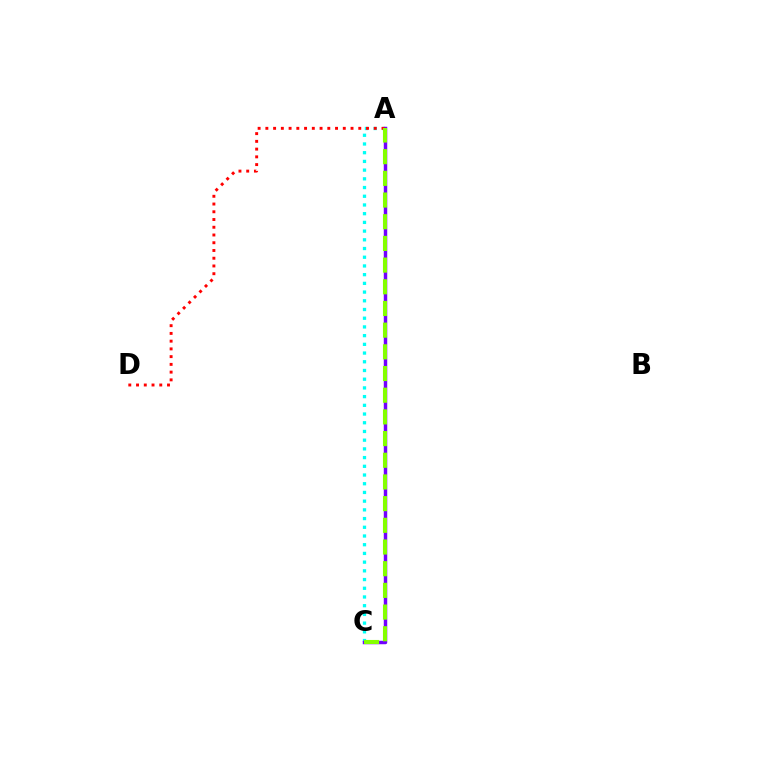{('A', 'C'): [{'color': '#00fff6', 'line_style': 'dotted', 'thickness': 2.37}, {'color': '#7200ff', 'line_style': 'solid', 'thickness': 2.49}, {'color': '#84ff00', 'line_style': 'dashed', 'thickness': 2.95}], ('A', 'D'): [{'color': '#ff0000', 'line_style': 'dotted', 'thickness': 2.1}]}